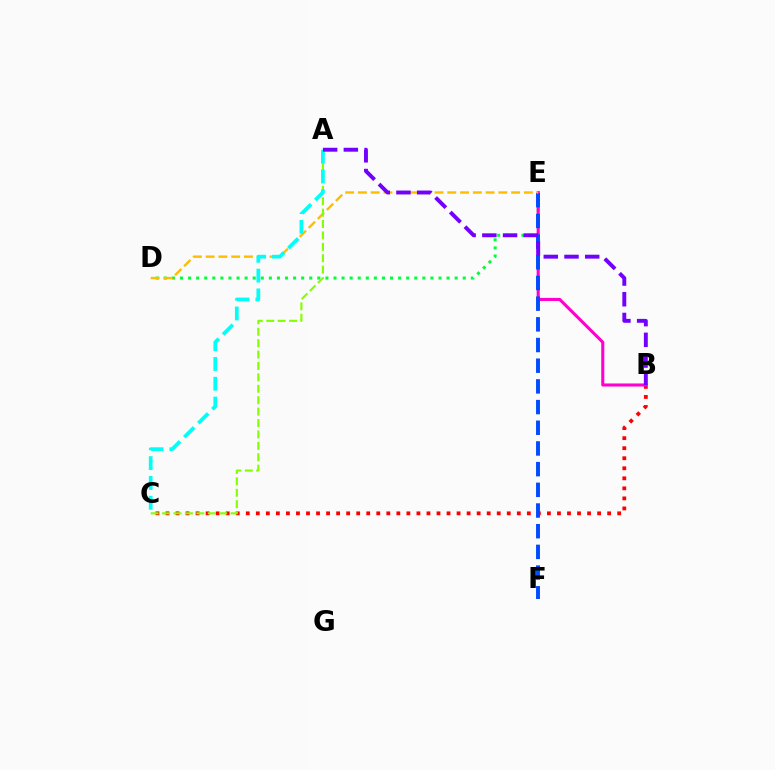{('D', 'E'): [{'color': '#00ff39', 'line_style': 'dotted', 'thickness': 2.19}, {'color': '#ffbd00', 'line_style': 'dashed', 'thickness': 1.73}], ('B', 'C'): [{'color': '#ff0000', 'line_style': 'dotted', 'thickness': 2.73}], ('B', 'E'): [{'color': '#ff00cf', 'line_style': 'solid', 'thickness': 2.22}], ('E', 'F'): [{'color': '#004bff', 'line_style': 'dashed', 'thickness': 2.81}], ('A', 'C'): [{'color': '#84ff00', 'line_style': 'dashed', 'thickness': 1.55}, {'color': '#00fff6', 'line_style': 'dashed', 'thickness': 2.69}], ('A', 'B'): [{'color': '#7200ff', 'line_style': 'dashed', 'thickness': 2.81}]}